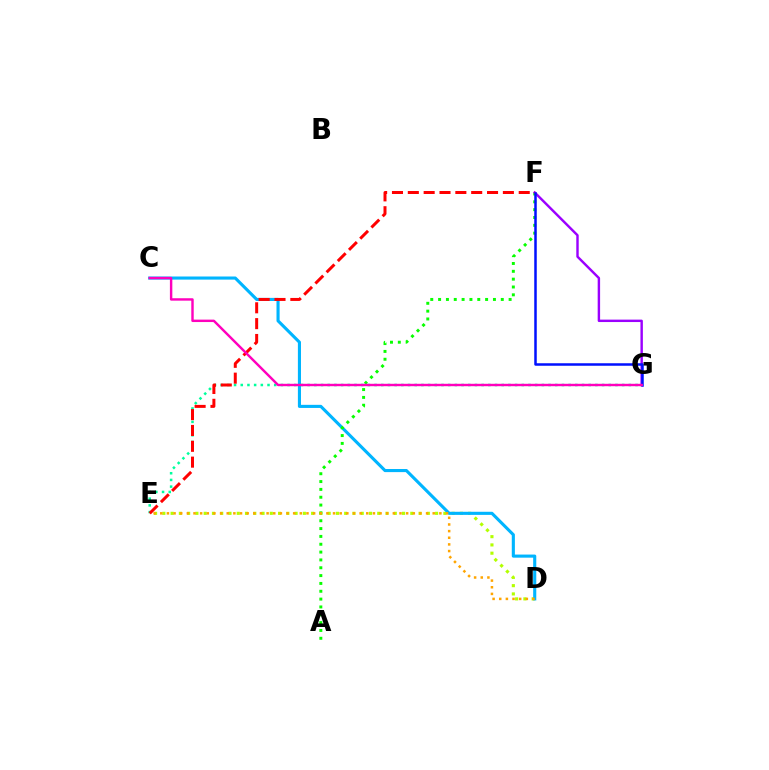{('D', 'E'): [{'color': '#b3ff00', 'line_style': 'dotted', 'thickness': 2.25}, {'color': '#ffa500', 'line_style': 'dotted', 'thickness': 1.81}], ('C', 'D'): [{'color': '#00b5ff', 'line_style': 'solid', 'thickness': 2.24}], ('E', 'G'): [{'color': '#00ff9d', 'line_style': 'dotted', 'thickness': 1.82}], ('A', 'F'): [{'color': '#08ff00', 'line_style': 'dotted', 'thickness': 2.13}], ('F', 'G'): [{'color': '#9b00ff', 'line_style': 'solid', 'thickness': 1.75}, {'color': '#0010ff', 'line_style': 'solid', 'thickness': 1.81}], ('E', 'F'): [{'color': '#ff0000', 'line_style': 'dashed', 'thickness': 2.15}], ('C', 'G'): [{'color': '#ff00bd', 'line_style': 'solid', 'thickness': 1.75}]}